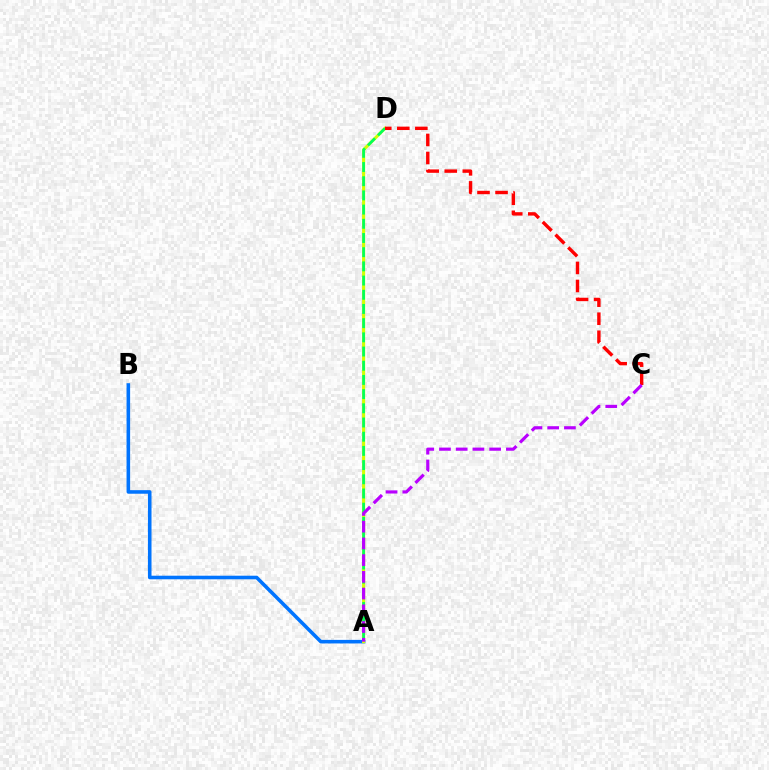{('A', 'B'): [{'color': '#0074ff', 'line_style': 'solid', 'thickness': 2.57}], ('A', 'D'): [{'color': '#d1ff00', 'line_style': 'solid', 'thickness': 2.22}, {'color': '#00ff5c', 'line_style': 'dashed', 'thickness': 1.93}], ('C', 'D'): [{'color': '#ff0000', 'line_style': 'dashed', 'thickness': 2.45}], ('A', 'C'): [{'color': '#b900ff', 'line_style': 'dashed', 'thickness': 2.27}]}